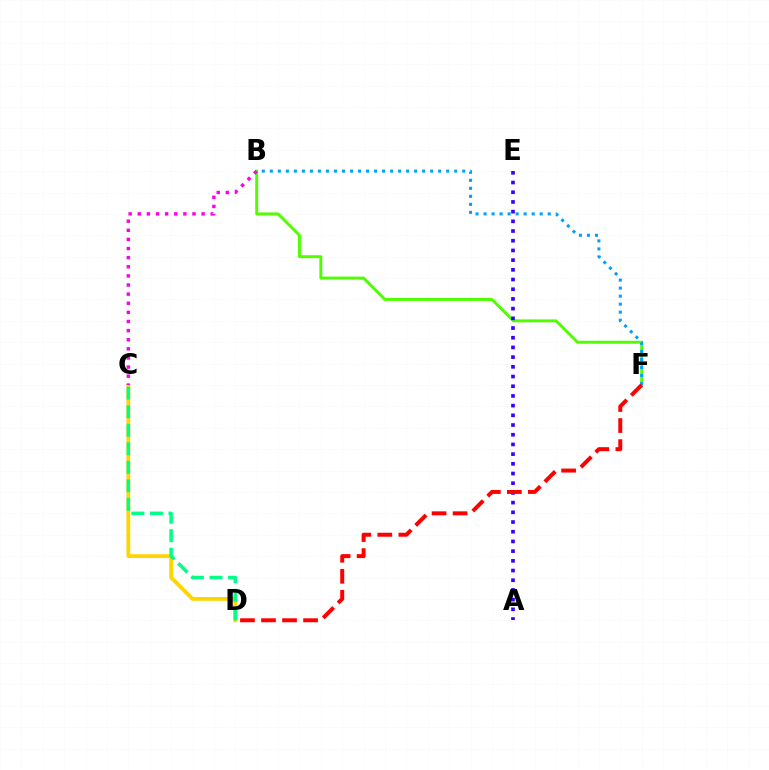{('C', 'D'): [{'color': '#ffd500', 'line_style': 'solid', 'thickness': 2.74}, {'color': '#00ff86', 'line_style': 'dashed', 'thickness': 2.52}], ('B', 'F'): [{'color': '#4fff00', 'line_style': 'solid', 'thickness': 2.11}, {'color': '#009eff', 'line_style': 'dotted', 'thickness': 2.18}], ('A', 'E'): [{'color': '#3700ff', 'line_style': 'dotted', 'thickness': 2.64}], ('B', 'C'): [{'color': '#ff00ed', 'line_style': 'dotted', 'thickness': 2.48}], ('D', 'F'): [{'color': '#ff0000', 'line_style': 'dashed', 'thickness': 2.86}]}